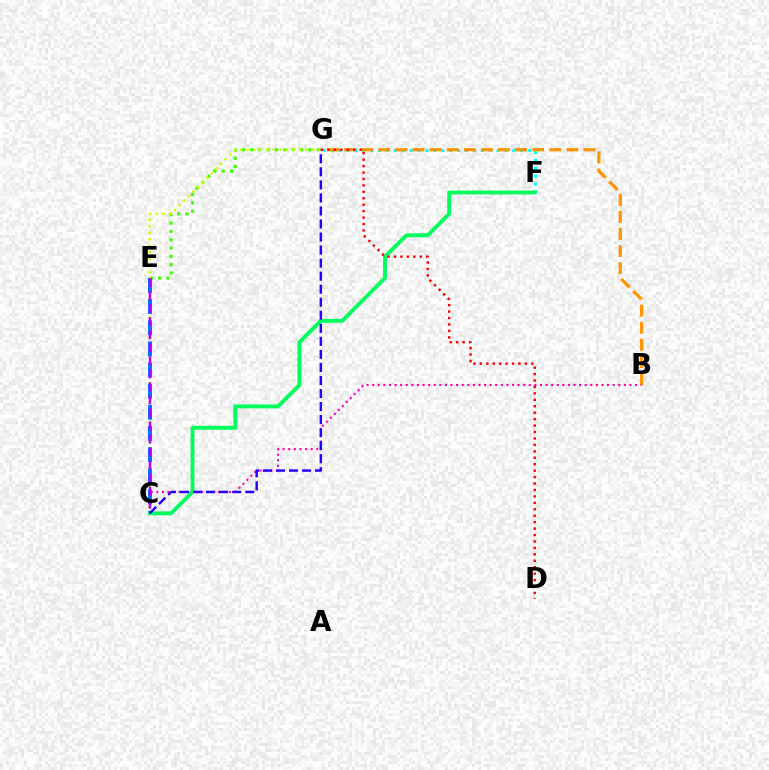{('F', 'G'): [{'color': '#00fff6', 'line_style': 'dotted', 'thickness': 2.15}], ('B', 'G'): [{'color': '#ff9400', 'line_style': 'dashed', 'thickness': 2.32}], ('E', 'G'): [{'color': '#3dff00', 'line_style': 'dotted', 'thickness': 2.26}], ('B', 'C'): [{'color': '#ff00ac', 'line_style': 'dotted', 'thickness': 1.52}], ('C', 'G'): [{'color': '#d1ff00', 'line_style': 'dotted', 'thickness': 1.77}, {'color': '#2500ff', 'line_style': 'dashed', 'thickness': 1.77}], ('C', 'E'): [{'color': '#0074ff', 'line_style': 'dashed', 'thickness': 2.87}, {'color': '#b900ff', 'line_style': 'dashed', 'thickness': 1.77}], ('C', 'F'): [{'color': '#00ff5c', 'line_style': 'solid', 'thickness': 2.79}], ('D', 'G'): [{'color': '#ff0000', 'line_style': 'dotted', 'thickness': 1.75}]}